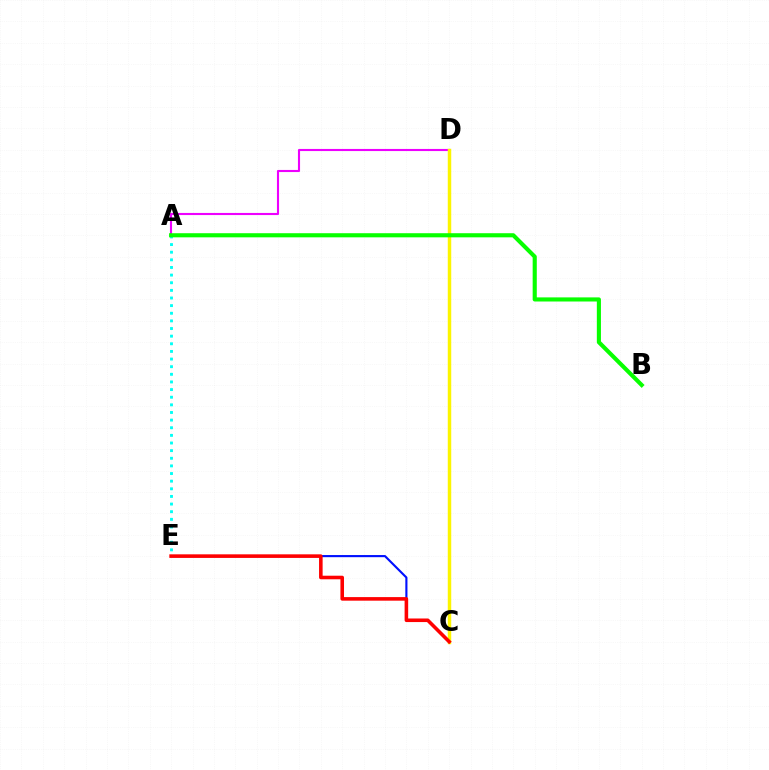{('C', 'E'): [{'color': '#0010ff', 'line_style': 'solid', 'thickness': 1.54}, {'color': '#ff0000', 'line_style': 'solid', 'thickness': 2.57}], ('A', 'E'): [{'color': '#00fff6', 'line_style': 'dotted', 'thickness': 2.07}], ('A', 'D'): [{'color': '#ee00ff', 'line_style': 'solid', 'thickness': 1.52}], ('C', 'D'): [{'color': '#fcf500', 'line_style': 'solid', 'thickness': 2.49}], ('A', 'B'): [{'color': '#08ff00', 'line_style': 'solid', 'thickness': 2.96}]}